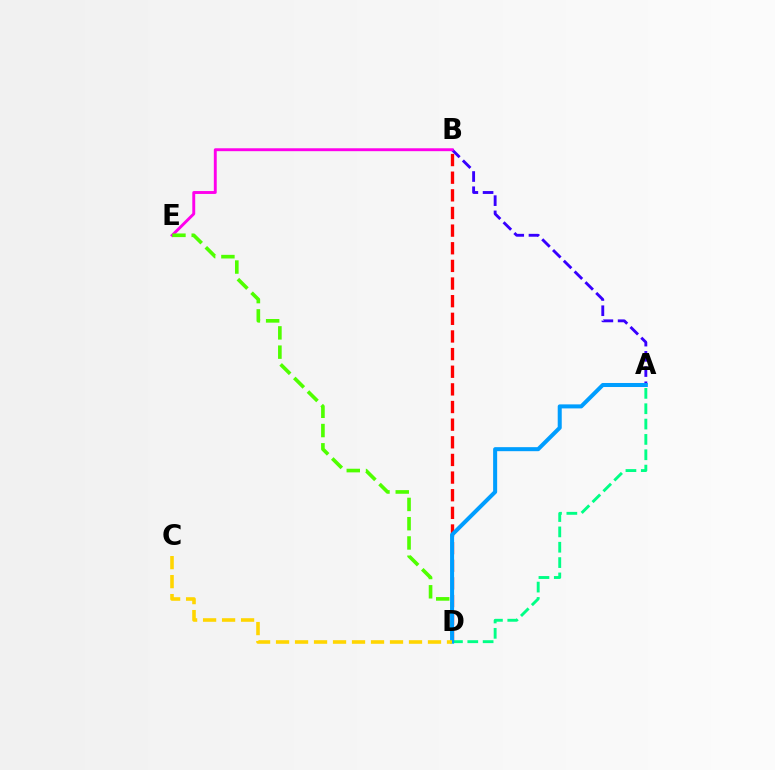{('A', 'B'): [{'color': '#3700ff', 'line_style': 'dashed', 'thickness': 2.07}], ('B', 'D'): [{'color': '#ff0000', 'line_style': 'dashed', 'thickness': 2.4}], ('B', 'E'): [{'color': '#ff00ed', 'line_style': 'solid', 'thickness': 2.09}], ('A', 'D'): [{'color': '#00ff86', 'line_style': 'dashed', 'thickness': 2.08}, {'color': '#009eff', 'line_style': 'solid', 'thickness': 2.9}], ('D', 'E'): [{'color': '#4fff00', 'line_style': 'dashed', 'thickness': 2.62}], ('C', 'D'): [{'color': '#ffd500', 'line_style': 'dashed', 'thickness': 2.58}]}